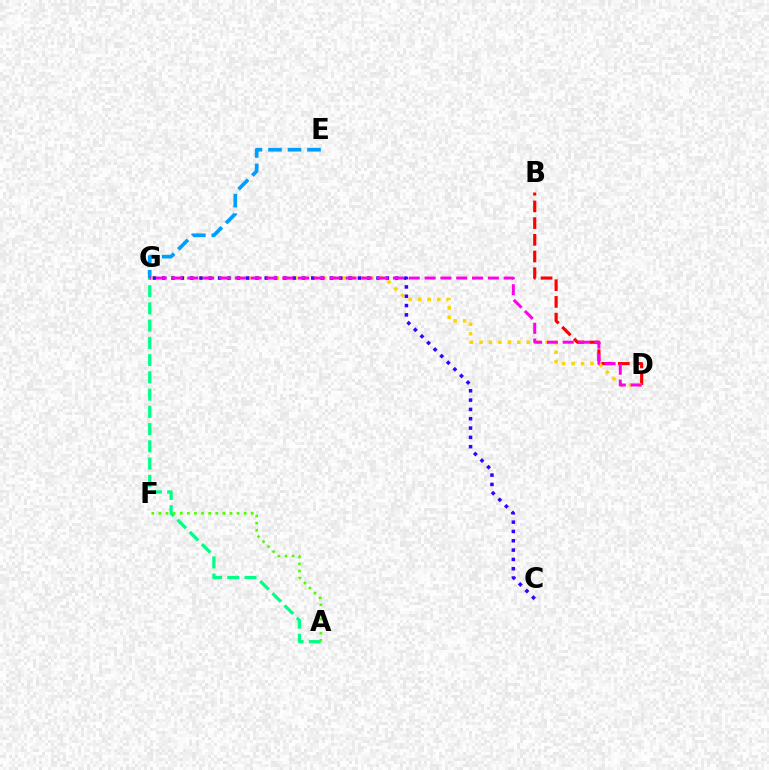{('B', 'D'): [{'color': '#ff0000', 'line_style': 'dashed', 'thickness': 2.27}], ('D', 'G'): [{'color': '#ffd500', 'line_style': 'dotted', 'thickness': 2.57}, {'color': '#ff00ed', 'line_style': 'dashed', 'thickness': 2.15}], ('C', 'G'): [{'color': '#3700ff', 'line_style': 'dotted', 'thickness': 2.53}], ('E', 'G'): [{'color': '#009eff', 'line_style': 'dashed', 'thickness': 2.65}], ('A', 'G'): [{'color': '#00ff86', 'line_style': 'dashed', 'thickness': 2.34}], ('A', 'F'): [{'color': '#4fff00', 'line_style': 'dotted', 'thickness': 1.93}]}